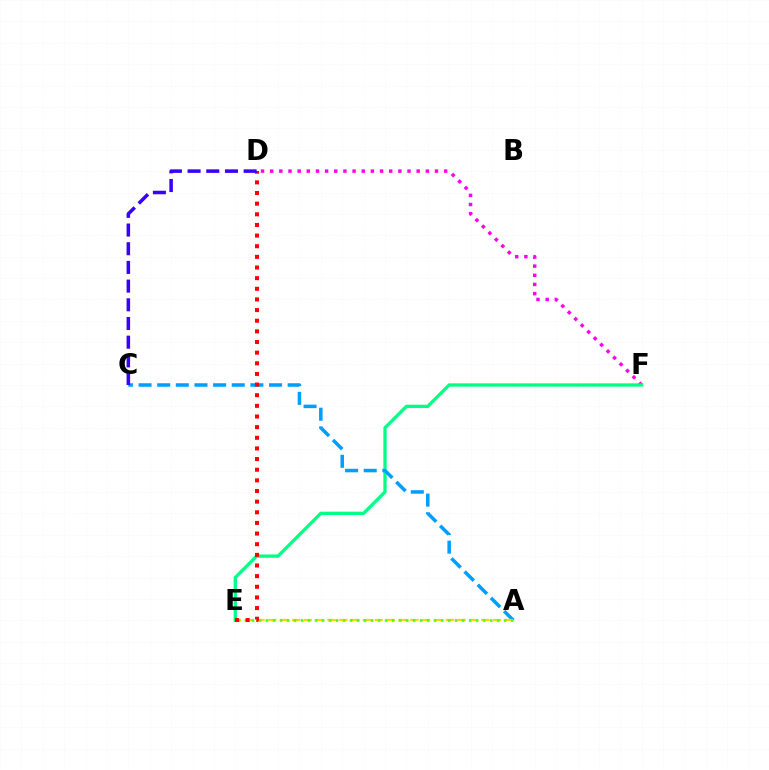{('D', 'F'): [{'color': '#ff00ed', 'line_style': 'dotted', 'thickness': 2.49}], ('E', 'F'): [{'color': '#00ff86', 'line_style': 'solid', 'thickness': 2.39}], ('A', 'C'): [{'color': '#009eff', 'line_style': 'dashed', 'thickness': 2.53}], ('A', 'E'): [{'color': '#ffd500', 'line_style': 'dashed', 'thickness': 1.61}, {'color': '#4fff00', 'line_style': 'dotted', 'thickness': 1.9}], ('D', 'E'): [{'color': '#ff0000', 'line_style': 'dotted', 'thickness': 2.89}], ('C', 'D'): [{'color': '#3700ff', 'line_style': 'dashed', 'thickness': 2.54}]}